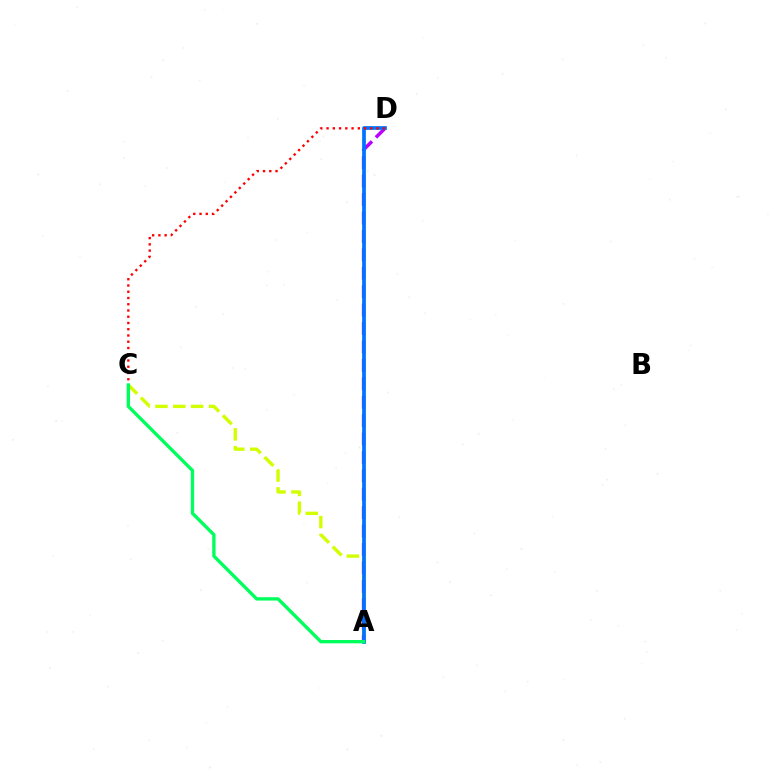{('A', 'C'): [{'color': '#d1ff00', 'line_style': 'dashed', 'thickness': 2.43}, {'color': '#00ff5c', 'line_style': 'solid', 'thickness': 2.41}], ('A', 'D'): [{'color': '#b900ff', 'line_style': 'dashed', 'thickness': 2.5}, {'color': '#0074ff', 'line_style': 'solid', 'thickness': 2.69}], ('C', 'D'): [{'color': '#ff0000', 'line_style': 'dotted', 'thickness': 1.7}]}